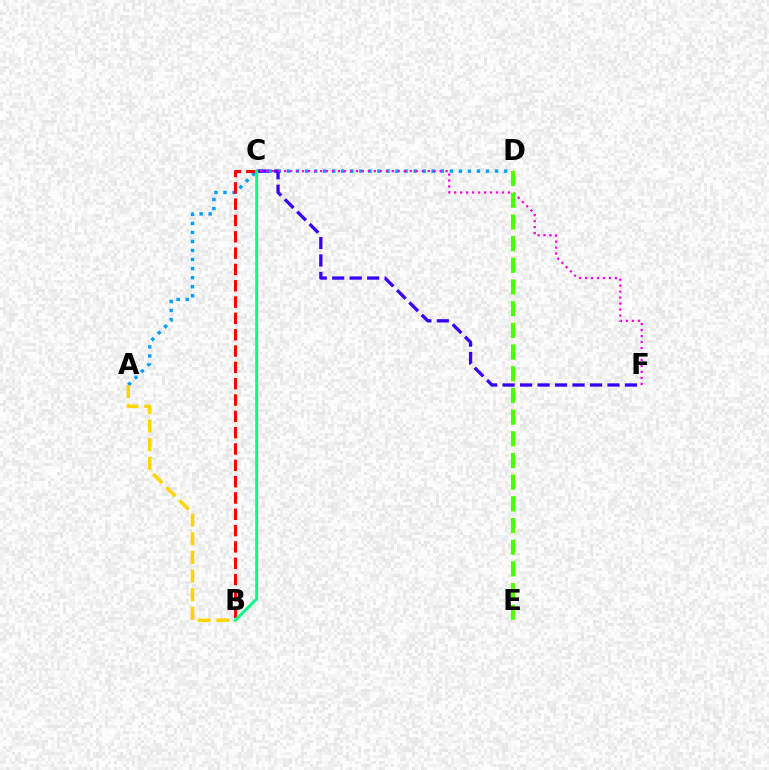{('A', 'D'): [{'color': '#009eff', 'line_style': 'dotted', 'thickness': 2.46}], ('B', 'C'): [{'color': '#ff0000', 'line_style': 'dashed', 'thickness': 2.22}, {'color': '#00ff86', 'line_style': 'solid', 'thickness': 2.11}], ('C', 'F'): [{'color': '#3700ff', 'line_style': 'dashed', 'thickness': 2.37}, {'color': '#ff00ed', 'line_style': 'dotted', 'thickness': 1.62}], ('A', 'B'): [{'color': '#ffd500', 'line_style': 'dashed', 'thickness': 2.53}], ('D', 'E'): [{'color': '#4fff00', 'line_style': 'dashed', 'thickness': 2.95}]}